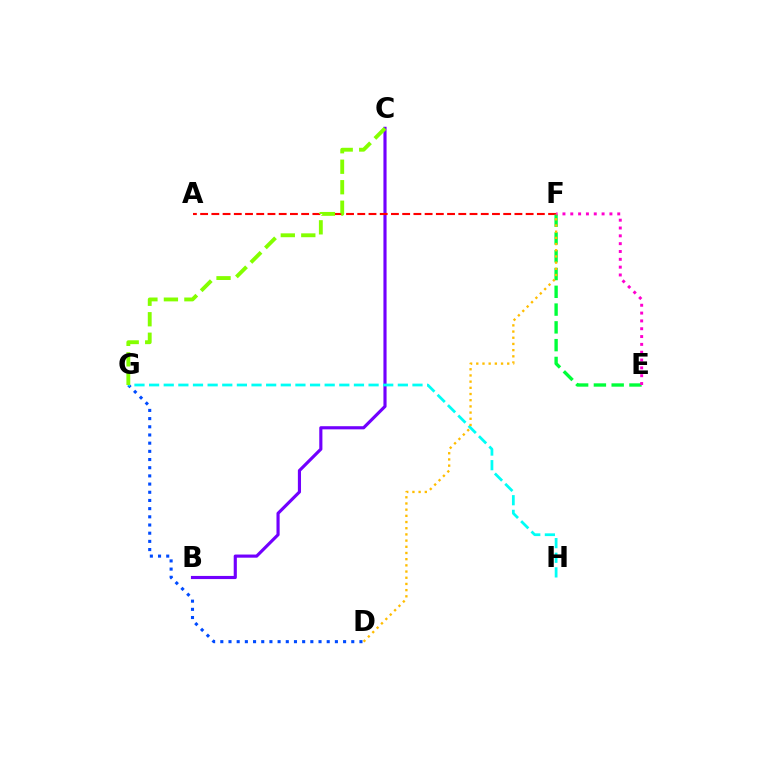{('D', 'G'): [{'color': '#004bff', 'line_style': 'dotted', 'thickness': 2.22}], ('B', 'C'): [{'color': '#7200ff', 'line_style': 'solid', 'thickness': 2.26}], ('A', 'F'): [{'color': '#ff0000', 'line_style': 'dashed', 'thickness': 1.52}], ('E', 'F'): [{'color': '#00ff39', 'line_style': 'dashed', 'thickness': 2.42}, {'color': '#ff00cf', 'line_style': 'dotted', 'thickness': 2.13}], ('G', 'H'): [{'color': '#00fff6', 'line_style': 'dashed', 'thickness': 1.99}], ('C', 'G'): [{'color': '#84ff00', 'line_style': 'dashed', 'thickness': 2.78}], ('D', 'F'): [{'color': '#ffbd00', 'line_style': 'dotted', 'thickness': 1.68}]}